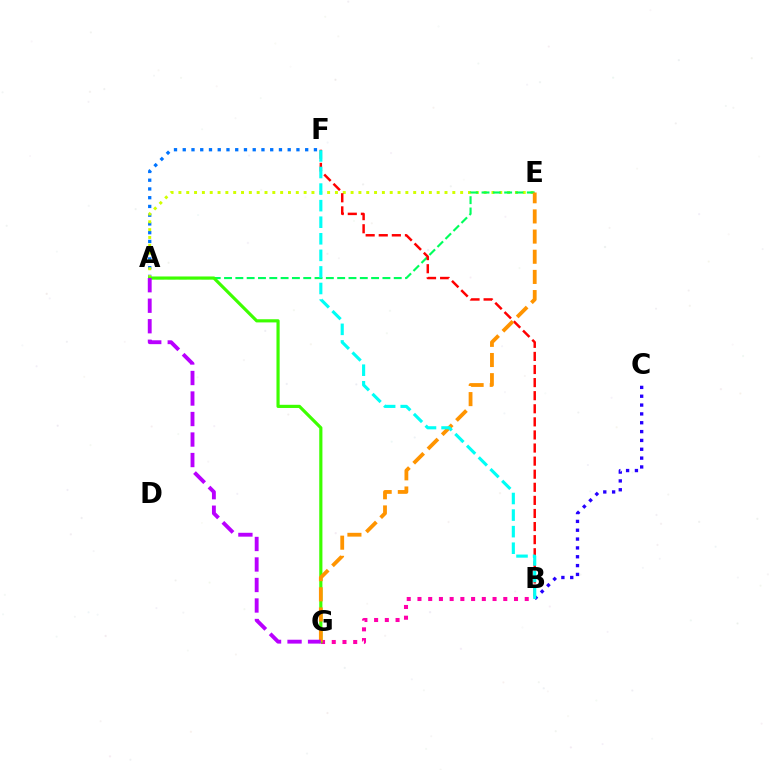{('B', 'G'): [{'color': '#ff00ac', 'line_style': 'dotted', 'thickness': 2.91}], ('A', 'F'): [{'color': '#0074ff', 'line_style': 'dotted', 'thickness': 2.38}], ('A', 'E'): [{'color': '#d1ff00', 'line_style': 'dotted', 'thickness': 2.13}, {'color': '#00ff5c', 'line_style': 'dashed', 'thickness': 1.54}], ('A', 'G'): [{'color': '#3dff00', 'line_style': 'solid', 'thickness': 2.28}, {'color': '#b900ff', 'line_style': 'dashed', 'thickness': 2.79}], ('B', 'F'): [{'color': '#ff0000', 'line_style': 'dashed', 'thickness': 1.78}, {'color': '#00fff6', 'line_style': 'dashed', 'thickness': 2.25}], ('B', 'C'): [{'color': '#2500ff', 'line_style': 'dotted', 'thickness': 2.4}], ('E', 'G'): [{'color': '#ff9400', 'line_style': 'dashed', 'thickness': 2.74}]}